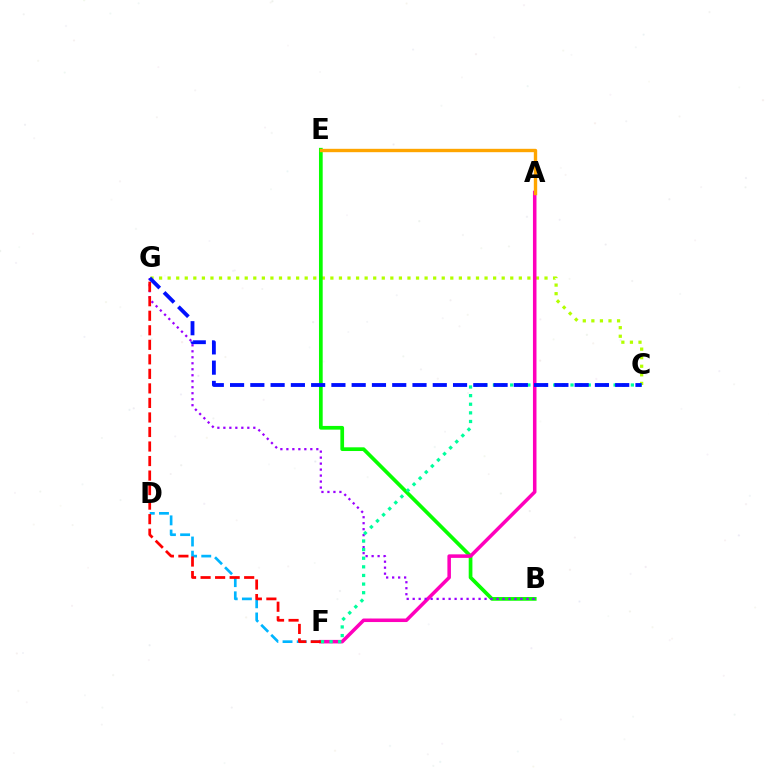{('D', 'F'): [{'color': '#00b5ff', 'line_style': 'dashed', 'thickness': 1.93}], ('C', 'G'): [{'color': '#b3ff00', 'line_style': 'dotted', 'thickness': 2.33}, {'color': '#0010ff', 'line_style': 'dashed', 'thickness': 2.75}], ('B', 'E'): [{'color': '#08ff00', 'line_style': 'solid', 'thickness': 2.67}], ('A', 'F'): [{'color': '#ff00bd', 'line_style': 'solid', 'thickness': 2.55}], ('B', 'G'): [{'color': '#9b00ff', 'line_style': 'dotted', 'thickness': 1.63}], ('C', 'F'): [{'color': '#00ff9d', 'line_style': 'dotted', 'thickness': 2.34}], ('F', 'G'): [{'color': '#ff0000', 'line_style': 'dashed', 'thickness': 1.97}], ('A', 'E'): [{'color': '#ffa500', 'line_style': 'solid', 'thickness': 2.43}]}